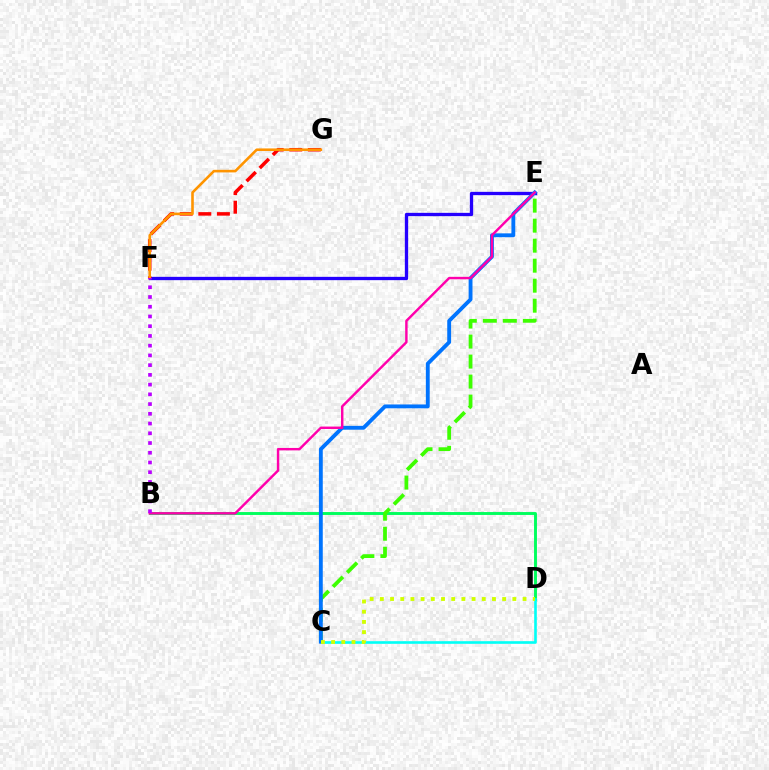{('E', 'F'): [{'color': '#2500ff', 'line_style': 'solid', 'thickness': 2.39}], ('F', 'G'): [{'color': '#ff0000', 'line_style': 'dashed', 'thickness': 2.52}, {'color': '#ff9400', 'line_style': 'solid', 'thickness': 1.87}], ('B', 'D'): [{'color': '#00ff5c', 'line_style': 'solid', 'thickness': 2.09}], ('C', 'E'): [{'color': '#3dff00', 'line_style': 'dashed', 'thickness': 2.72}, {'color': '#0074ff', 'line_style': 'solid', 'thickness': 2.78}], ('C', 'D'): [{'color': '#00fff6', 'line_style': 'solid', 'thickness': 1.89}, {'color': '#d1ff00', 'line_style': 'dotted', 'thickness': 2.77}], ('B', 'E'): [{'color': '#ff00ac', 'line_style': 'solid', 'thickness': 1.75}], ('B', 'F'): [{'color': '#b900ff', 'line_style': 'dotted', 'thickness': 2.65}]}